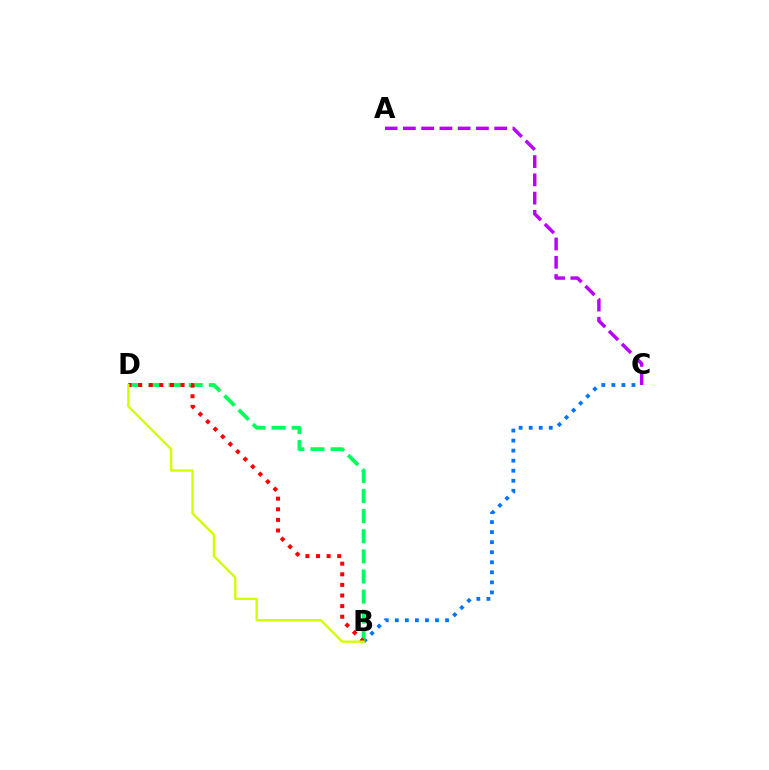{('B', 'C'): [{'color': '#0074ff', 'line_style': 'dotted', 'thickness': 2.73}], ('B', 'D'): [{'color': '#00ff5c', 'line_style': 'dashed', 'thickness': 2.73}, {'color': '#ff0000', 'line_style': 'dotted', 'thickness': 2.88}, {'color': '#d1ff00', 'line_style': 'solid', 'thickness': 1.69}], ('A', 'C'): [{'color': '#b900ff', 'line_style': 'dashed', 'thickness': 2.48}]}